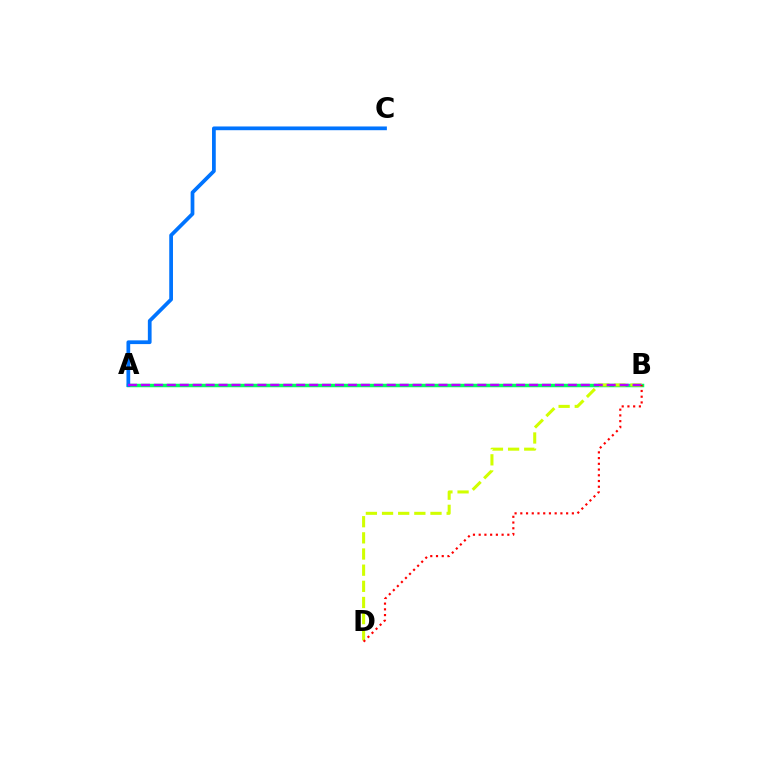{('A', 'B'): [{'color': '#00ff5c', 'line_style': 'solid', 'thickness': 2.51}, {'color': '#b900ff', 'line_style': 'dashed', 'thickness': 1.76}], ('B', 'D'): [{'color': '#d1ff00', 'line_style': 'dashed', 'thickness': 2.19}, {'color': '#ff0000', 'line_style': 'dotted', 'thickness': 1.56}], ('A', 'C'): [{'color': '#0074ff', 'line_style': 'solid', 'thickness': 2.69}]}